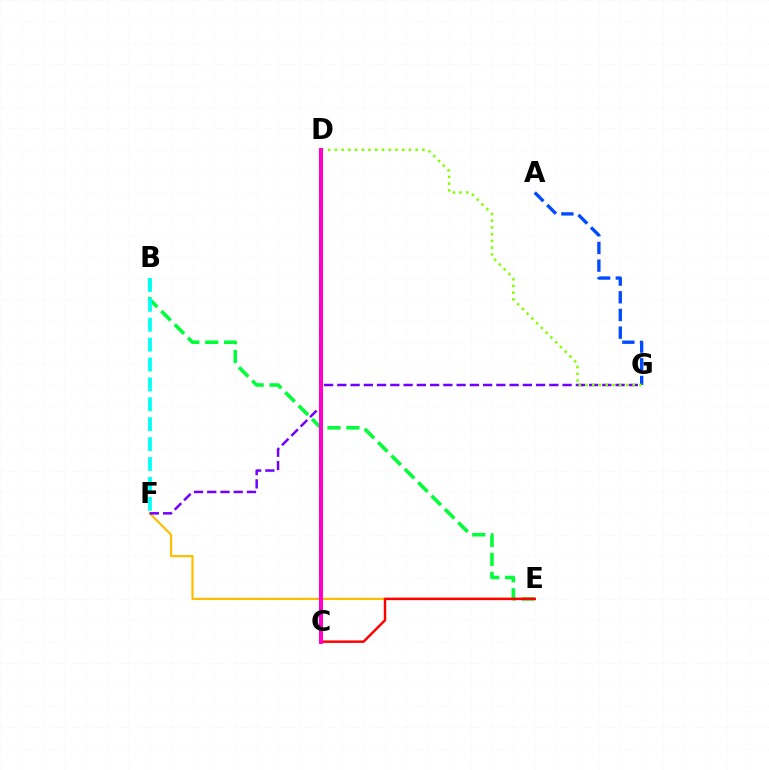{('B', 'E'): [{'color': '#00ff39', 'line_style': 'dashed', 'thickness': 2.57}], ('E', 'F'): [{'color': '#ffbd00', 'line_style': 'solid', 'thickness': 1.58}], ('B', 'F'): [{'color': '#00fff6', 'line_style': 'dashed', 'thickness': 2.7}], ('F', 'G'): [{'color': '#7200ff', 'line_style': 'dashed', 'thickness': 1.8}], ('A', 'G'): [{'color': '#004bff', 'line_style': 'dashed', 'thickness': 2.4}], ('D', 'G'): [{'color': '#84ff00', 'line_style': 'dotted', 'thickness': 1.83}], ('C', 'E'): [{'color': '#ff0000', 'line_style': 'solid', 'thickness': 1.77}], ('C', 'D'): [{'color': '#ff00cf', 'line_style': 'solid', 'thickness': 2.9}]}